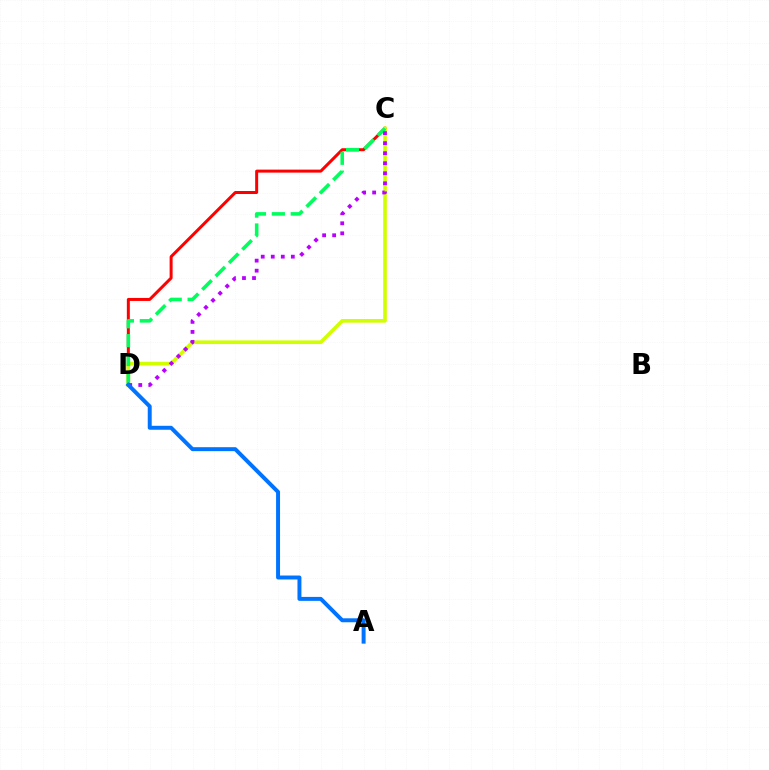{('C', 'D'): [{'color': '#ff0000', 'line_style': 'solid', 'thickness': 2.16}, {'color': '#d1ff00', 'line_style': 'solid', 'thickness': 2.62}, {'color': '#00ff5c', 'line_style': 'dashed', 'thickness': 2.57}, {'color': '#b900ff', 'line_style': 'dotted', 'thickness': 2.73}], ('A', 'D'): [{'color': '#0074ff', 'line_style': 'solid', 'thickness': 2.85}]}